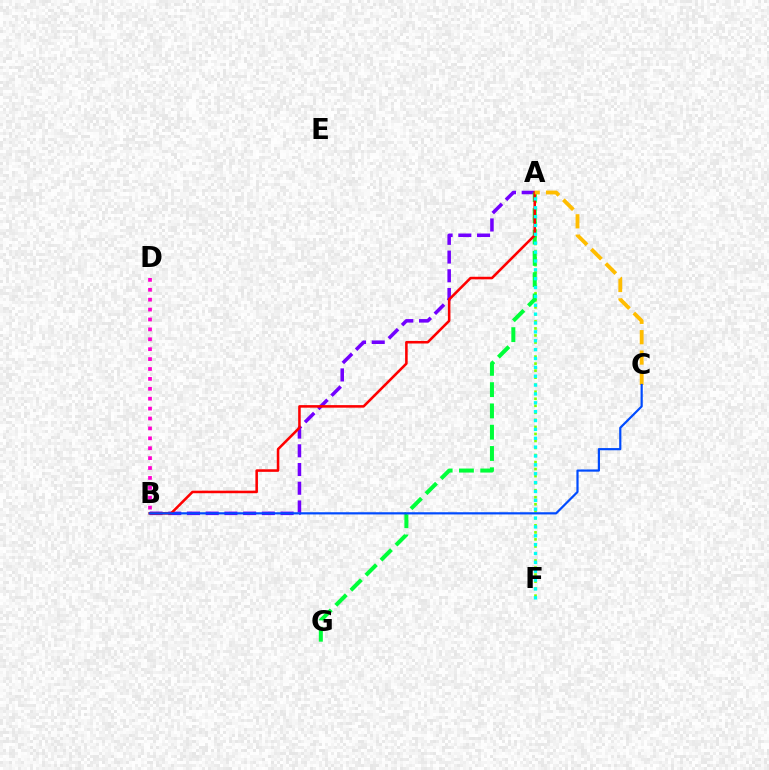{('A', 'B'): [{'color': '#7200ff', 'line_style': 'dashed', 'thickness': 2.54}, {'color': '#ff0000', 'line_style': 'solid', 'thickness': 1.84}], ('A', 'F'): [{'color': '#84ff00', 'line_style': 'dotted', 'thickness': 1.91}, {'color': '#00fff6', 'line_style': 'dotted', 'thickness': 2.41}], ('A', 'G'): [{'color': '#00ff39', 'line_style': 'dashed', 'thickness': 2.89}], ('A', 'C'): [{'color': '#ffbd00', 'line_style': 'dashed', 'thickness': 2.76}], ('B', 'C'): [{'color': '#004bff', 'line_style': 'solid', 'thickness': 1.58}], ('B', 'D'): [{'color': '#ff00cf', 'line_style': 'dotted', 'thickness': 2.69}]}